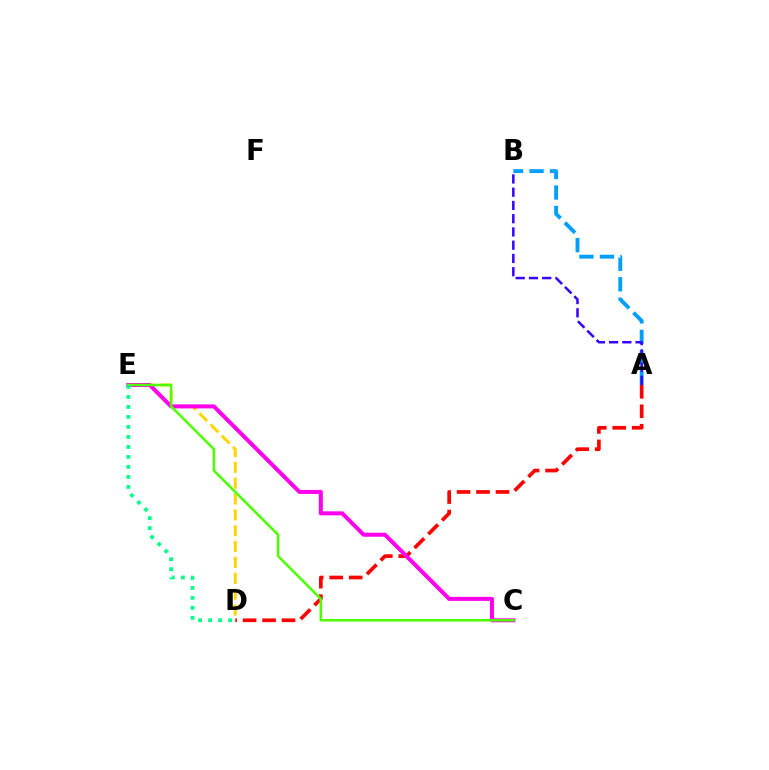{('A', 'D'): [{'color': '#ff0000', 'line_style': 'dashed', 'thickness': 2.65}], ('A', 'B'): [{'color': '#009eff', 'line_style': 'dashed', 'thickness': 2.78}, {'color': '#3700ff', 'line_style': 'dashed', 'thickness': 1.8}], ('D', 'E'): [{'color': '#ffd500', 'line_style': 'dashed', 'thickness': 2.16}, {'color': '#00ff86', 'line_style': 'dotted', 'thickness': 2.72}], ('C', 'E'): [{'color': '#ff00ed', 'line_style': 'solid', 'thickness': 2.89}, {'color': '#4fff00', 'line_style': 'solid', 'thickness': 1.83}]}